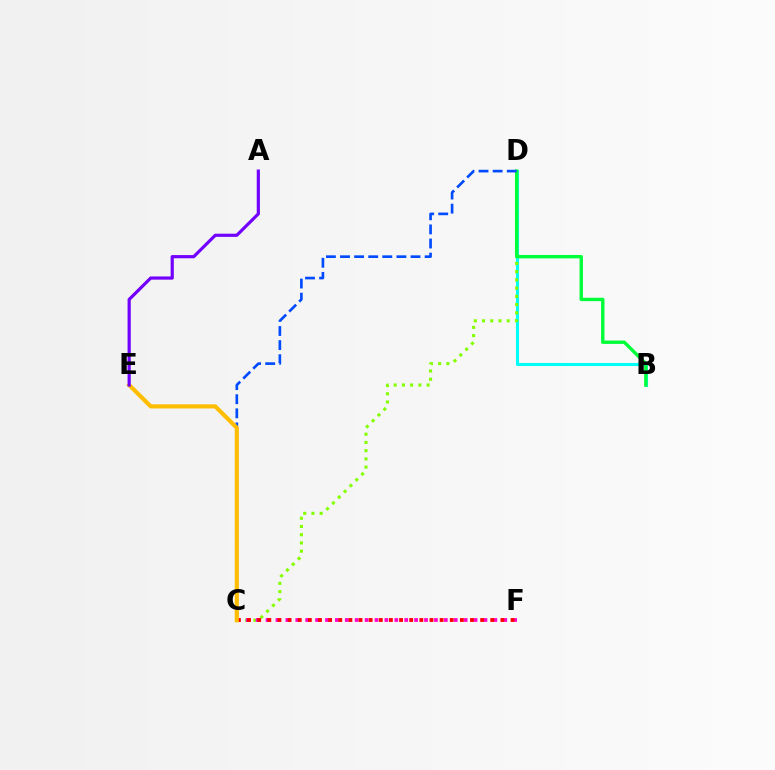{('B', 'D'): [{'color': '#00fff6', 'line_style': 'solid', 'thickness': 2.23}, {'color': '#00ff39', 'line_style': 'solid', 'thickness': 2.44}], ('C', 'D'): [{'color': '#84ff00', 'line_style': 'dotted', 'thickness': 2.24}, {'color': '#004bff', 'line_style': 'dashed', 'thickness': 1.92}], ('C', 'F'): [{'color': '#ff00cf', 'line_style': 'dotted', 'thickness': 2.69}, {'color': '#ff0000', 'line_style': 'dotted', 'thickness': 2.75}], ('C', 'E'): [{'color': '#ffbd00', 'line_style': 'solid', 'thickness': 2.97}], ('A', 'E'): [{'color': '#7200ff', 'line_style': 'solid', 'thickness': 2.3}]}